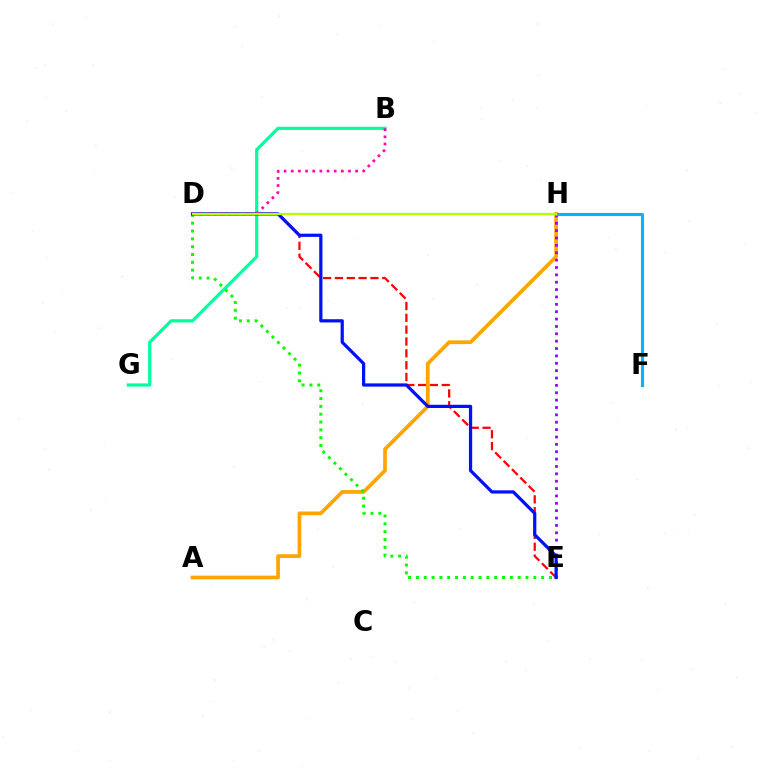{('D', 'E'): [{'color': '#ff0000', 'line_style': 'dashed', 'thickness': 1.61}, {'color': '#08ff00', 'line_style': 'dotted', 'thickness': 2.13}, {'color': '#0010ff', 'line_style': 'solid', 'thickness': 2.32}], ('A', 'H'): [{'color': '#ffa500', 'line_style': 'solid', 'thickness': 2.68}], ('E', 'H'): [{'color': '#9b00ff', 'line_style': 'dotted', 'thickness': 2.0}], ('B', 'G'): [{'color': '#00ff9d', 'line_style': 'solid', 'thickness': 2.29}], ('B', 'D'): [{'color': '#ff00bd', 'line_style': 'dotted', 'thickness': 1.94}], ('F', 'H'): [{'color': '#00b5ff', 'line_style': 'solid', 'thickness': 2.25}], ('D', 'H'): [{'color': '#b3ff00', 'line_style': 'solid', 'thickness': 1.64}]}